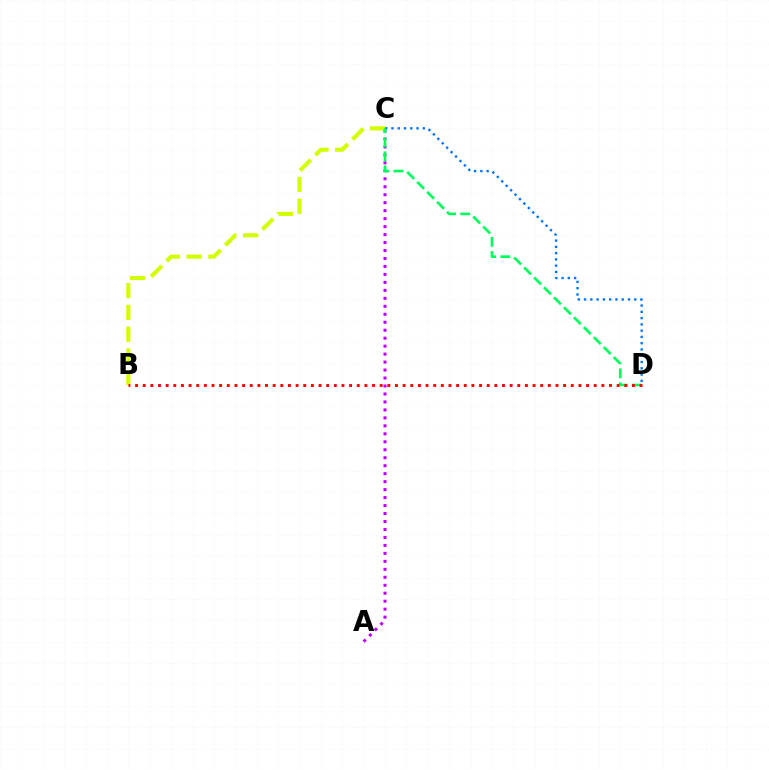{('A', 'C'): [{'color': '#b900ff', 'line_style': 'dotted', 'thickness': 2.17}], ('C', 'D'): [{'color': '#0074ff', 'line_style': 'dotted', 'thickness': 1.7}, {'color': '#00ff5c', 'line_style': 'dashed', 'thickness': 1.91}], ('B', 'C'): [{'color': '#d1ff00', 'line_style': 'dashed', 'thickness': 2.96}], ('B', 'D'): [{'color': '#ff0000', 'line_style': 'dotted', 'thickness': 2.08}]}